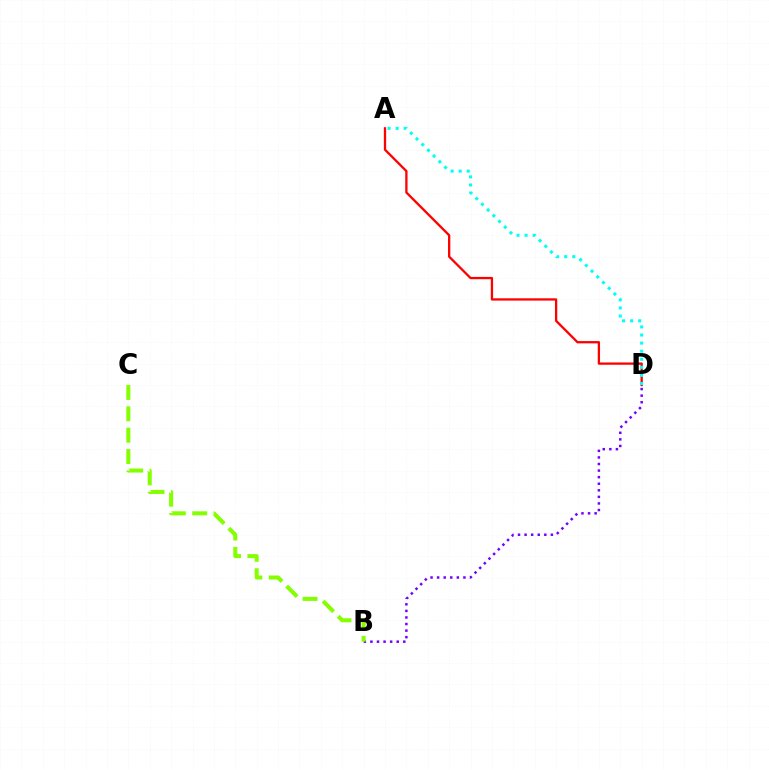{('A', 'D'): [{'color': '#ff0000', 'line_style': 'solid', 'thickness': 1.65}, {'color': '#00fff6', 'line_style': 'dotted', 'thickness': 2.19}], ('B', 'D'): [{'color': '#7200ff', 'line_style': 'dotted', 'thickness': 1.79}], ('B', 'C'): [{'color': '#84ff00', 'line_style': 'dashed', 'thickness': 2.9}]}